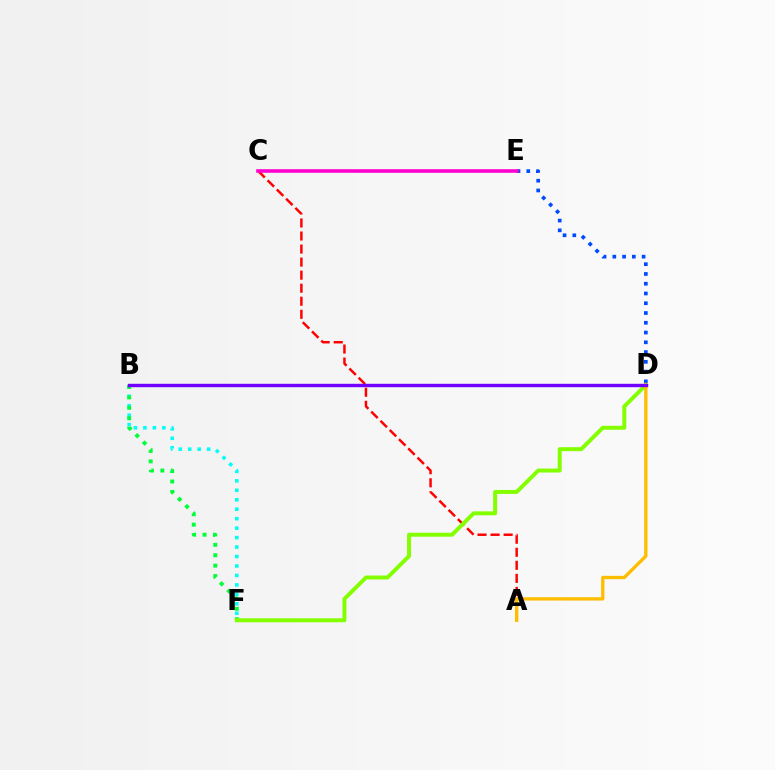{('B', 'F'): [{'color': '#00fff6', 'line_style': 'dotted', 'thickness': 2.57}, {'color': '#00ff39', 'line_style': 'dotted', 'thickness': 2.83}], ('A', 'C'): [{'color': '#ff0000', 'line_style': 'dashed', 'thickness': 1.77}], ('D', 'E'): [{'color': '#004bff', 'line_style': 'dotted', 'thickness': 2.65}], ('C', 'E'): [{'color': '#ff00cf', 'line_style': 'solid', 'thickness': 2.57}], ('D', 'F'): [{'color': '#84ff00', 'line_style': 'solid', 'thickness': 2.85}], ('A', 'D'): [{'color': '#ffbd00', 'line_style': 'solid', 'thickness': 2.39}], ('B', 'D'): [{'color': '#7200ff', 'line_style': 'solid', 'thickness': 2.45}]}